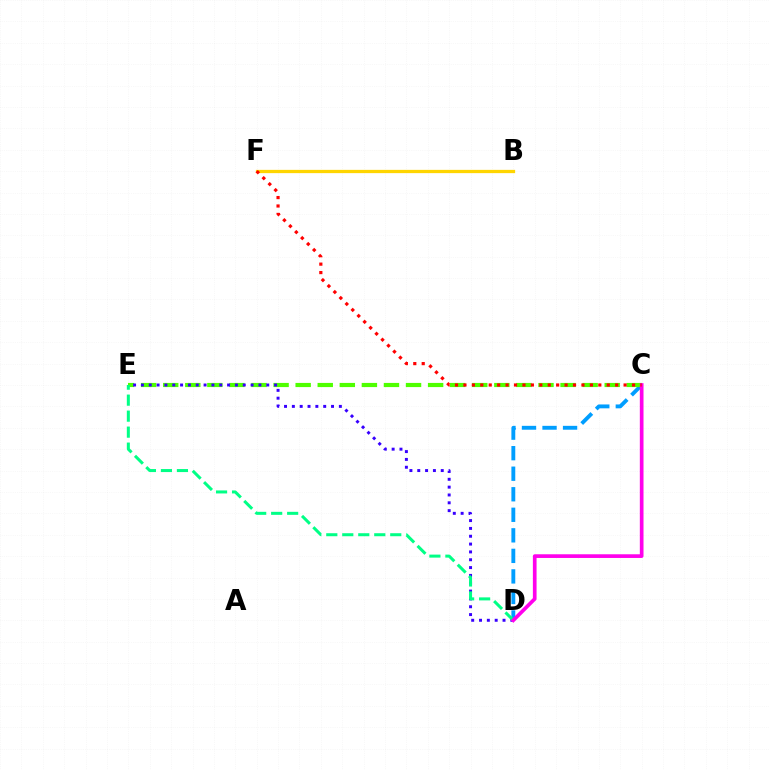{('C', 'D'): [{'color': '#009eff', 'line_style': 'dashed', 'thickness': 2.79}, {'color': '#ff00ed', 'line_style': 'solid', 'thickness': 2.65}], ('C', 'E'): [{'color': '#4fff00', 'line_style': 'dashed', 'thickness': 3.0}], ('D', 'E'): [{'color': '#3700ff', 'line_style': 'dotted', 'thickness': 2.13}, {'color': '#00ff86', 'line_style': 'dashed', 'thickness': 2.17}], ('B', 'F'): [{'color': '#ffd500', 'line_style': 'solid', 'thickness': 2.36}], ('C', 'F'): [{'color': '#ff0000', 'line_style': 'dotted', 'thickness': 2.29}]}